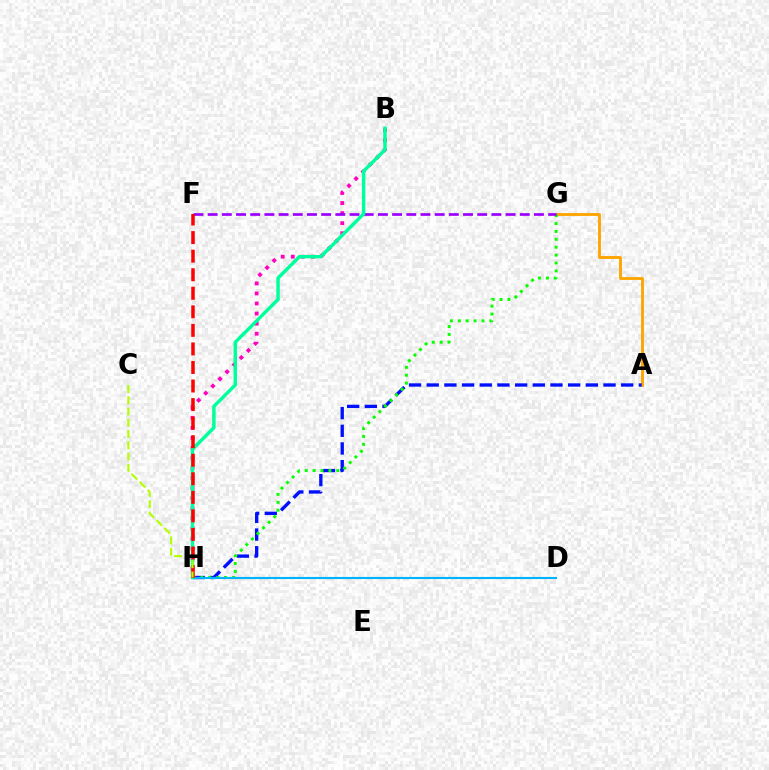{('A', 'G'): [{'color': '#ffa500', 'line_style': 'solid', 'thickness': 2.07}], ('A', 'H'): [{'color': '#0010ff', 'line_style': 'dashed', 'thickness': 2.4}], ('G', 'H'): [{'color': '#08ff00', 'line_style': 'dotted', 'thickness': 2.15}], ('D', 'H'): [{'color': '#00b5ff', 'line_style': 'solid', 'thickness': 1.52}], ('B', 'H'): [{'color': '#ff00bd', 'line_style': 'dotted', 'thickness': 2.73}, {'color': '#00ff9d', 'line_style': 'solid', 'thickness': 2.49}], ('F', 'G'): [{'color': '#9b00ff', 'line_style': 'dashed', 'thickness': 1.93}], ('F', 'H'): [{'color': '#ff0000', 'line_style': 'dashed', 'thickness': 2.52}], ('C', 'H'): [{'color': '#b3ff00', 'line_style': 'dashed', 'thickness': 1.53}]}